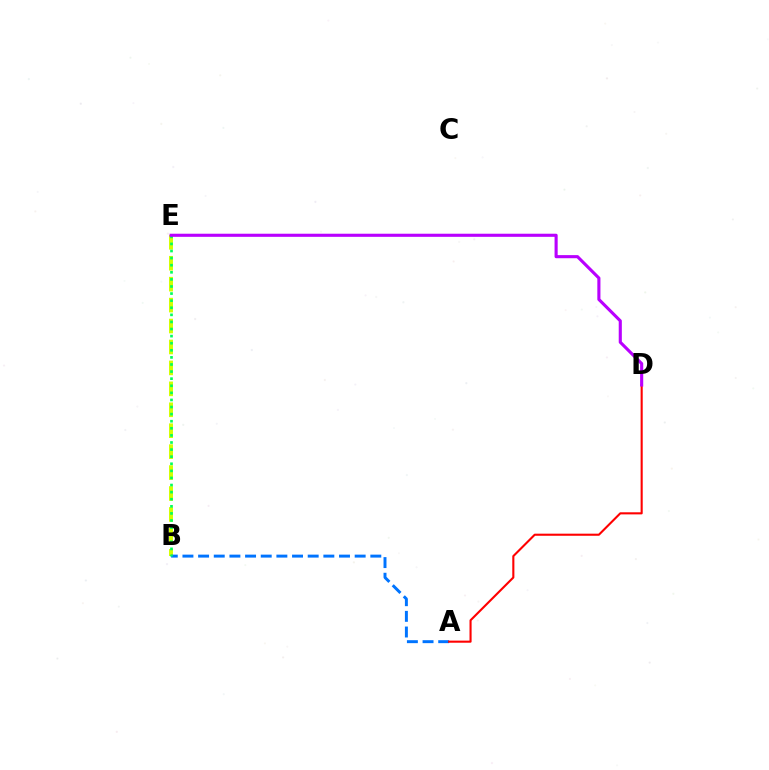{('B', 'E'): [{'color': '#d1ff00', 'line_style': 'dashed', 'thickness': 2.84}, {'color': '#00ff5c', 'line_style': 'dotted', 'thickness': 1.93}], ('A', 'B'): [{'color': '#0074ff', 'line_style': 'dashed', 'thickness': 2.13}], ('A', 'D'): [{'color': '#ff0000', 'line_style': 'solid', 'thickness': 1.51}], ('D', 'E'): [{'color': '#b900ff', 'line_style': 'solid', 'thickness': 2.24}]}